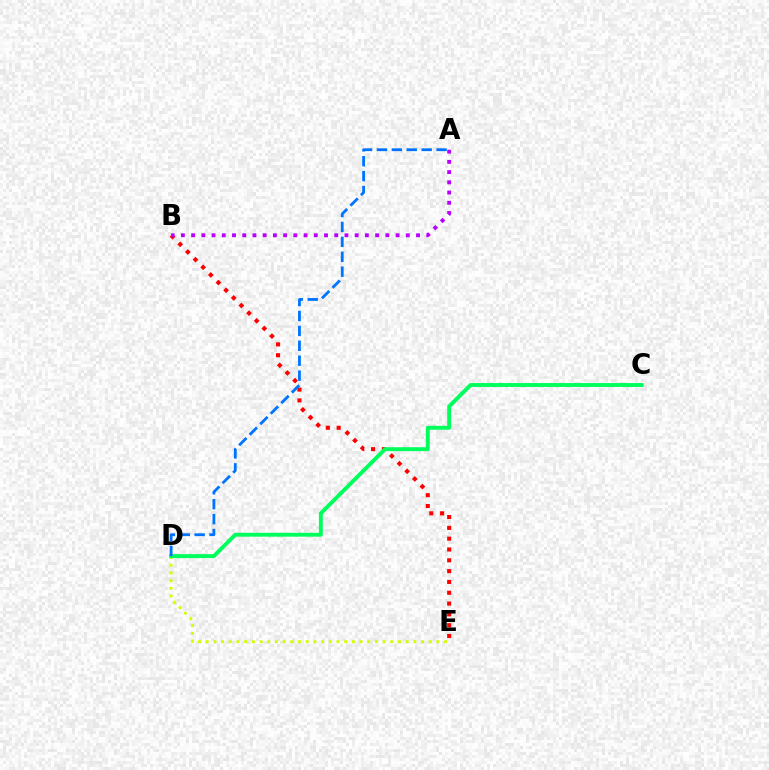{('D', 'E'): [{'color': '#d1ff00', 'line_style': 'dotted', 'thickness': 2.09}], ('B', 'E'): [{'color': '#ff0000', 'line_style': 'dotted', 'thickness': 2.94}], ('C', 'D'): [{'color': '#00ff5c', 'line_style': 'solid', 'thickness': 2.81}], ('A', 'D'): [{'color': '#0074ff', 'line_style': 'dashed', 'thickness': 2.03}], ('A', 'B'): [{'color': '#b900ff', 'line_style': 'dotted', 'thickness': 2.78}]}